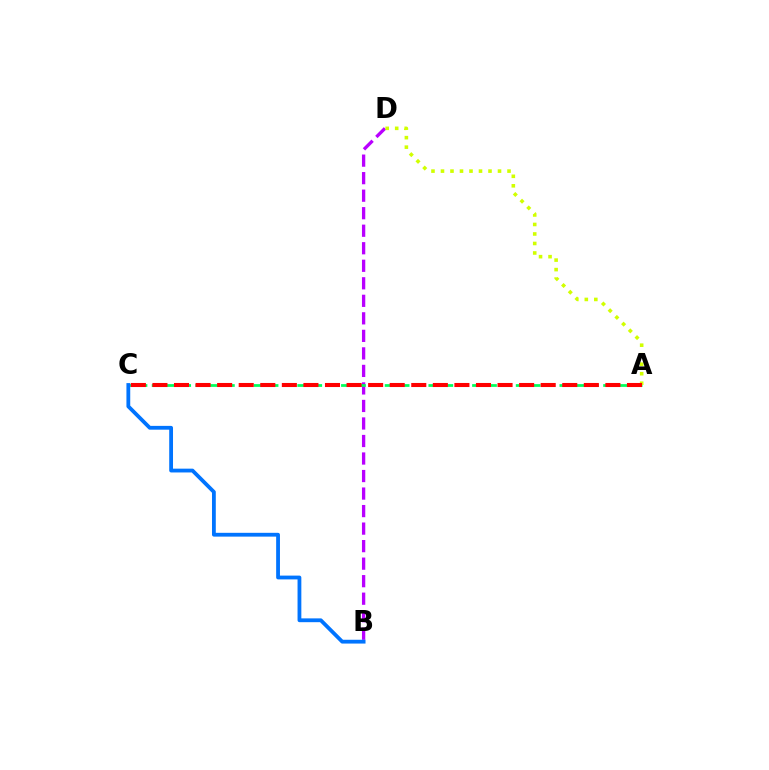{('B', 'D'): [{'color': '#b900ff', 'line_style': 'dashed', 'thickness': 2.38}], ('A', 'C'): [{'color': '#00ff5c', 'line_style': 'dashed', 'thickness': 1.98}, {'color': '#ff0000', 'line_style': 'dashed', 'thickness': 2.93}], ('A', 'D'): [{'color': '#d1ff00', 'line_style': 'dotted', 'thickness': 2.58}], ('B', 'C'): [{'color': '#0074ff', 'line_style': 'solid', 'thickness': 2.74}]}